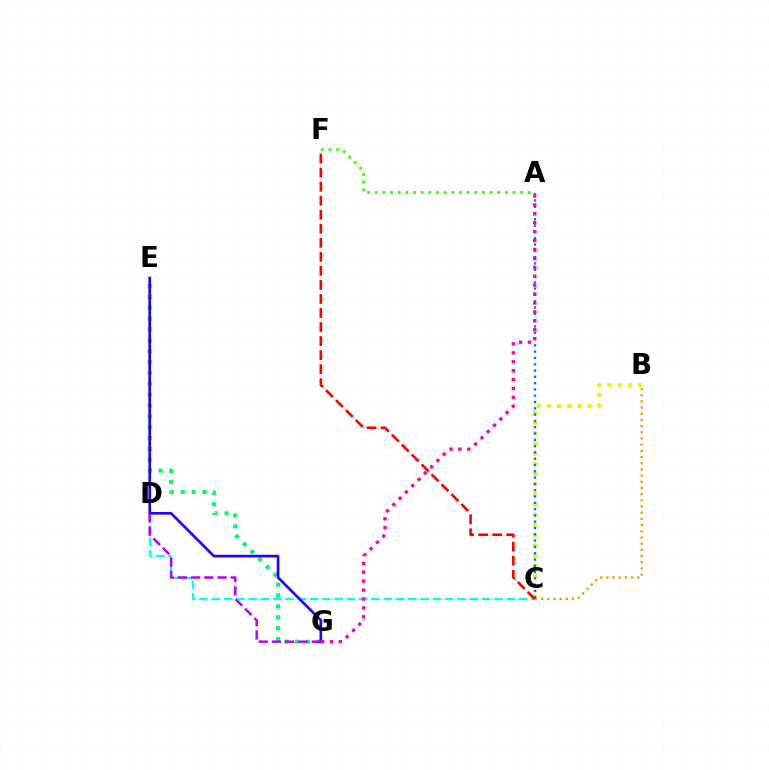{('E', 'G'): [{'color': '#00ff5c', 'line_style': 'dotted', 'thickness': 2.95}, {'color': '#2500ff', 'line_style': 'solid', 'thickness': 1.92}], ('B', 'C'): [{'color': '#d1ff00', 'line_style': 'dotted', 'thickness': 2.77}, {'color': '#ff9400', 'line_style': 'dotted', 'thickness': 1.68}], ('C', 'D'): [{'color': '#00fff6', 'line_style': 'dashed', 'thickness': 1.67}], ('D', 'G'): [{'color': '#b900ff', 'line_style': 'dashed', 'thickness': 1.8}], ('A', 'C'): [{'color': '#0074ff', 'line_style': 'dotted', 'thickness': 1.71}], ('A', 'F'): [{'color': '#3dff00', 'line_style': 'dotted', 'thickness': 2.08}], ('A', 'G'): [{'color': '#ff00ac', 'line_style': 'dotted', 'thickness': 2.42}], ('C', 'F'): [{'color': '#ff0000', 'line_style': 'dashed', 'thickness': 1.91}]}